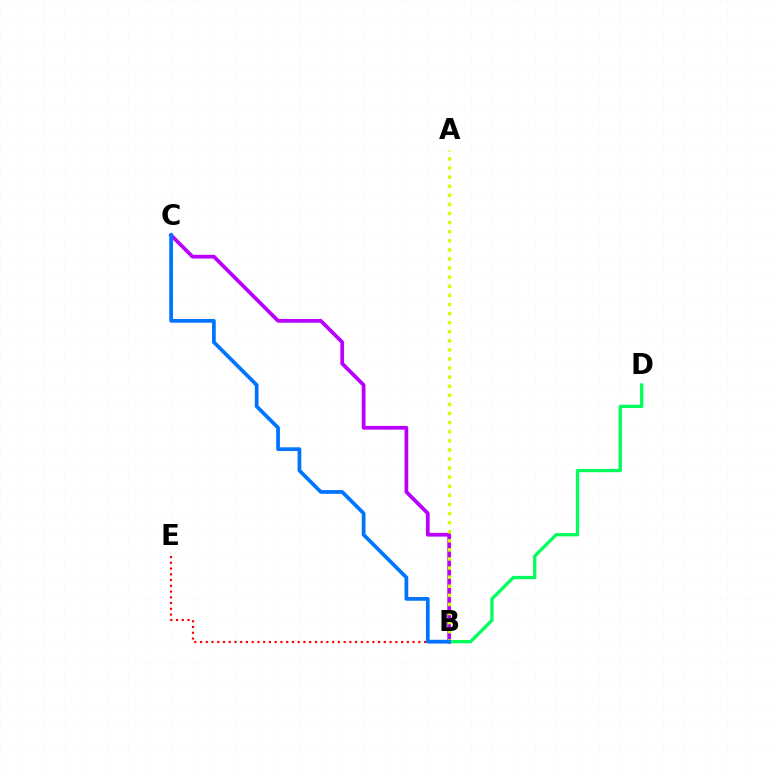{('B', 'C'): [{'color': '#b900ff', 'line_style': 'solid', 'thickness': 2.69}, {'color': '#0074ff', 'line_style': 'solid', 'thickness': 2.69}], ('B', 'E'): [{'color': '#ff0000', 'line_style': 'dotted', 'thickness': 1.56}], ('B', 'D'): [{'color': '#00ff5c', 'line_style': 'solid', 'thickness': 2.37}], ('A', 'B'): [{'color': '#d1ff00', 'line_style': 'dotted', 'thickness': 2.47}]}